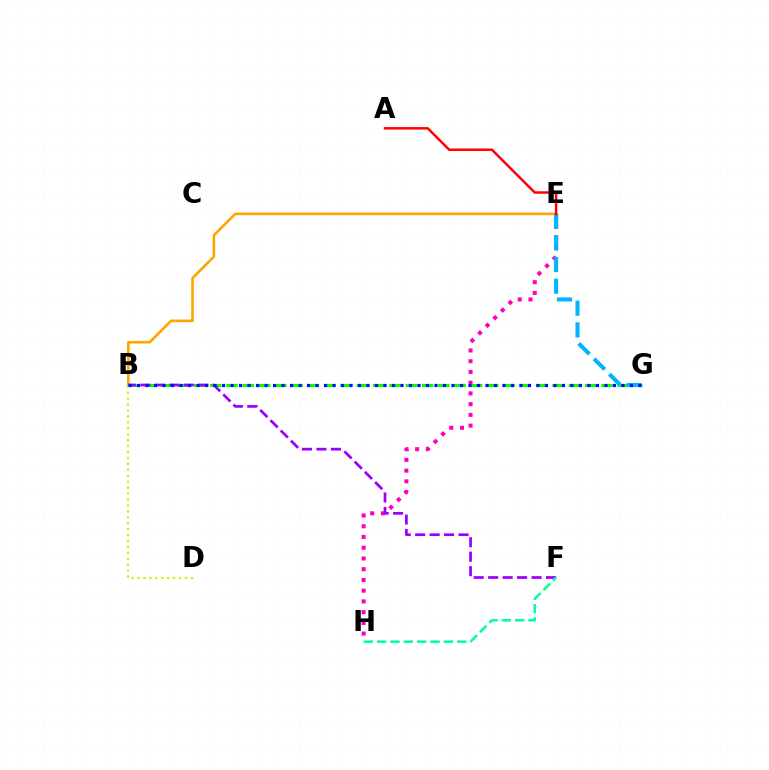{('E', 'H'): [{'color': '#ff00bd', 'line_style': 'dotted', 'thickness': 2.92}], ('B', 'E'): [{'color': '#ffa500', 'line_style': 'solid', 'thickness': 1.88}], ('B', 'G'): [{'color': '#08ff00', 'line_style': 'dashed', 'thickness': 2.21}, {'color': '#0010ff', 'line_style': 'dotted', 'thickness': 2.31}], ('B', 'F'): [{'color': '#9b00ff', 'line_style': 'dashed', 'thickness': 1.97}], ('B', 'D'): [{'color': '#b3ff00', 'line_style': 'dotted', 'thickness': 1.61}], ('E', 'G'): [{'color': '#00b5ff', 'line_style': 'dashed', 'thickness': 2.94}], ('F', 'H'): [{'color': '#00ff9d', 'line_style': 'dashed', 'thickness': 1.81}], ('A', 'E'): [{'color': '#ff0000', 'line_style': 'solid', 'thickness': 1.78}]}